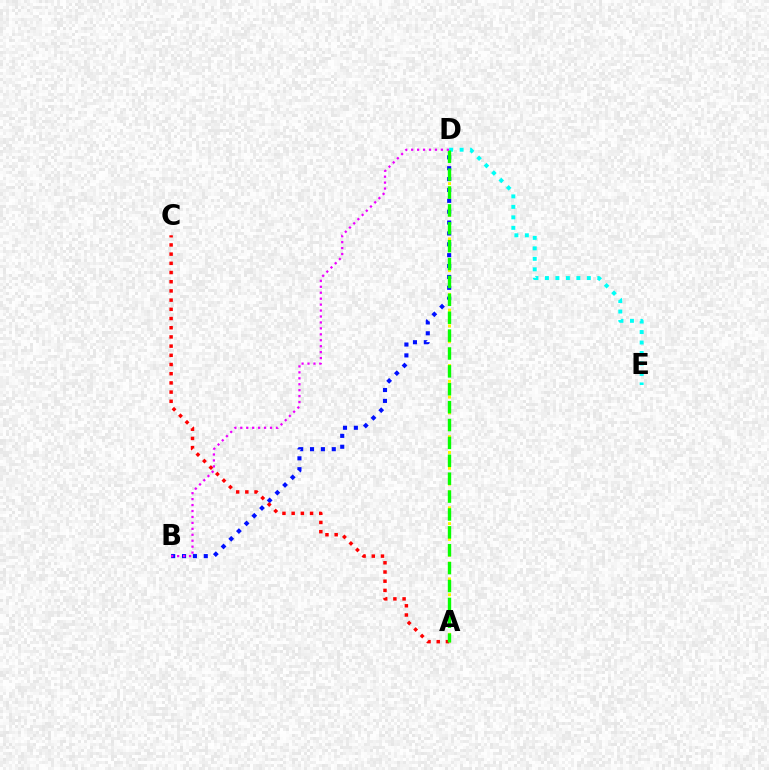{('A', 'D'): [{'color': '#fcf500', 'line_style': 'dotted', 'thickness': 2.15}, {'color': '#08ff00', 'line_style': 'dashed', 'thickness': 2.43}], ('B', 'D'): [{'color': '#0010ff', 'line_style': 'dotted', 'thickness': 2.95}, {'color': '#ee00ff', 'line_style': 'dotted', 'thickness': 1.61}], ('A', 'C'): [{'color': '#ff0000', 'line_style': 'dotted', 'thickness': 2.5}], ('D', 'E'): [{'color': '#00fff6', 'line_style': 'dotted', 'thickness': 2.85}]}